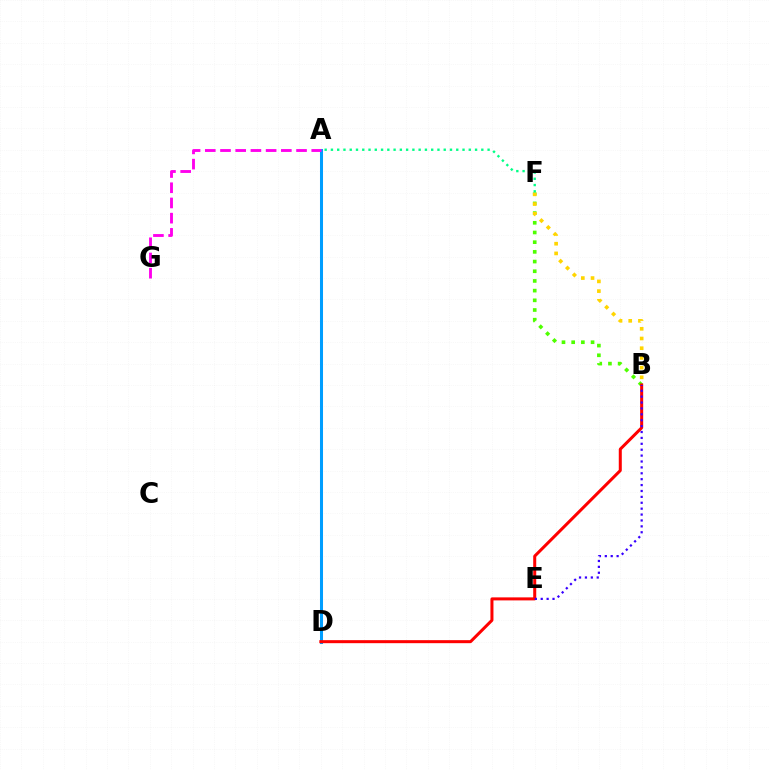{('B', 'F'): [{'color': '#4fff00', 'line_style': 'dotted', 'thickness': 2.63}, {'color': '#ffd500', 'line_style': 'dotted', 'thickness': 2.64}], ('A', 'D'): [{'color': '#009eff', 'line_style': 'solid', 'thickness': 2.18}], ('A', 'G'): [{'color': '#ff00ed', 'line_style': 'dashed', 'thickness': 2.07}], ('A', 'F'): [{'color': '#00ff86', 'line_style': 'dotted', 'thickness': 1.7}], ('B', 'D'): [{'color': '#ff0000', 'line_style': 'solid', 'thickness': 2.17}], ('B', 'E'): [{'color': '#3700ff', 'line_style': 'dotted', 'thickness': 1.6}]}